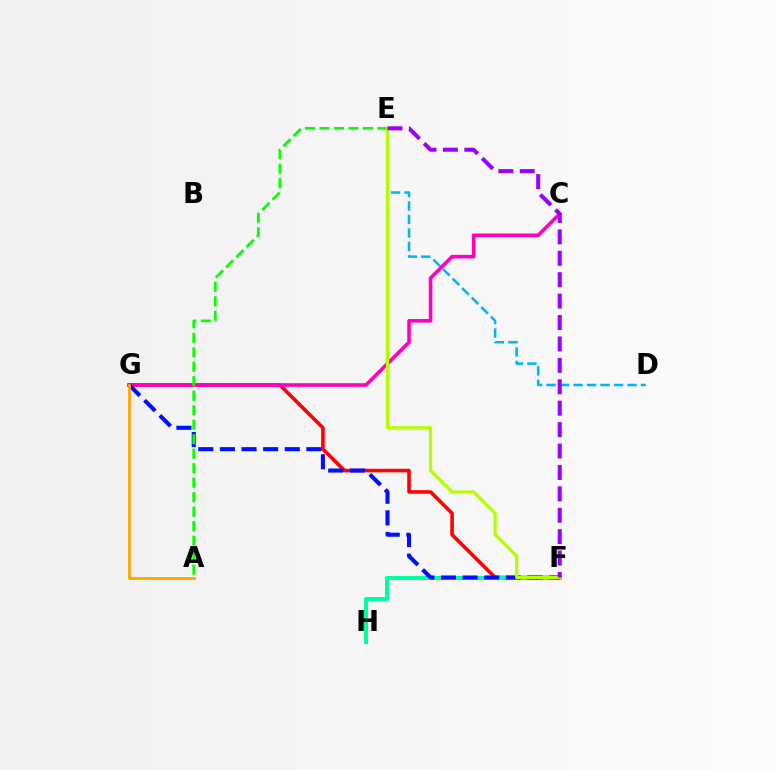{('D', 'E'): [{'color': '#00b5ff', 'line_style': 'dashed', 'thickness': 1.83}], ('F', 'G'): [{'color': '#ff0000', 'line_style': 'solid', 'thickness': 2.57}, {'color': '#0010ff', 'line_style': 'dashed', 'thickness': 2.94}], ('F', 'H'): [{'color': '#00ff9d', 'line_style': 'solid', 'thickness': 2.86}], ('C', 'G'): [{'color': '#ff00bd', 'line_style': 'solid', 'thickness': 2.58}], ('A', 'E'): [{'color': '#08ff00', 'line_style': 'dashed', 'thickness': 1.97}], ('E', 'F'): [{'color': '#b3ff00', 'line_style': 'solid', 'thickness': 2.29}, {'color': '#9b00ff', 'line_style': 'dashed', 'thickness': 2.91}], ('A', 'G'): [{'color': '#ffa500', 'line_style': 'solid', 'thickness': 2.01}]}